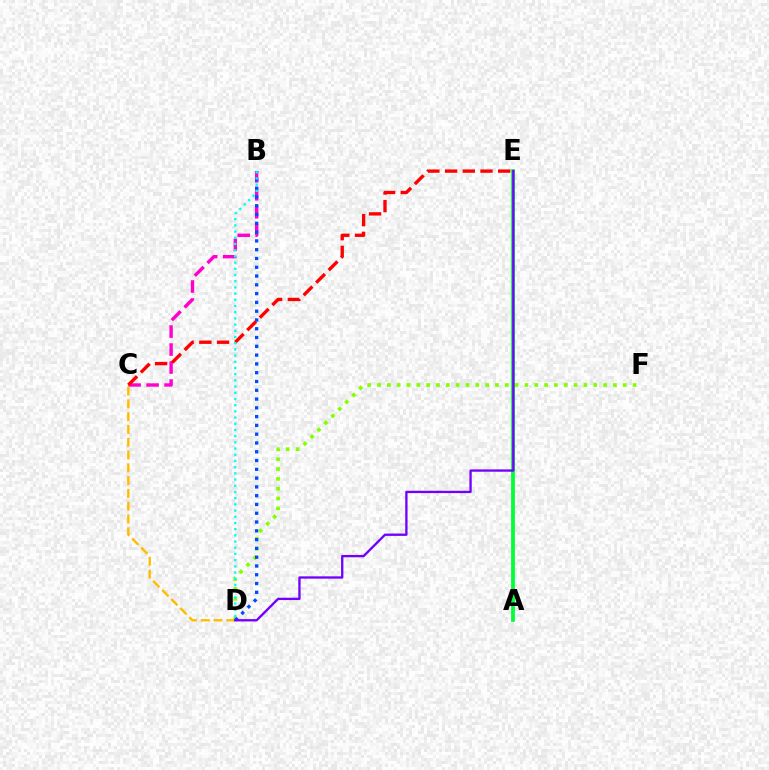{('D', 'F'): [{'color': '#84ff00', 'line_style': 'dotted', 'thickness': 2.67}], ('B', 'C'): [{'color': '#ff00cf', 'line_style': 'dashed', 'thickness': 2.44}], ('B', 'D'): [{'color': '#004bff', 'line_style': 'dotted', 'thickness': 2.39}, {'color': '#00fff6', 'line_style': 'dotted', 'thickness': 1.68}], ('C', 'E'): [{'color': '#ff0000', 'line_style': 'dashed', 'thickness': 2.41}], ('A', 'E'): [{'color': '#00ff39', 'line_style': 'solid', 'thickness': 2.72}], ('C', 'D'): [{'color': '#ffbd00', 'line_style': 'dashed', 'thickness': 1.74}], ('D', 'E'): [{'color': '#7200ff', 'line_style': 'solid', 'thickness': 1.68}]}